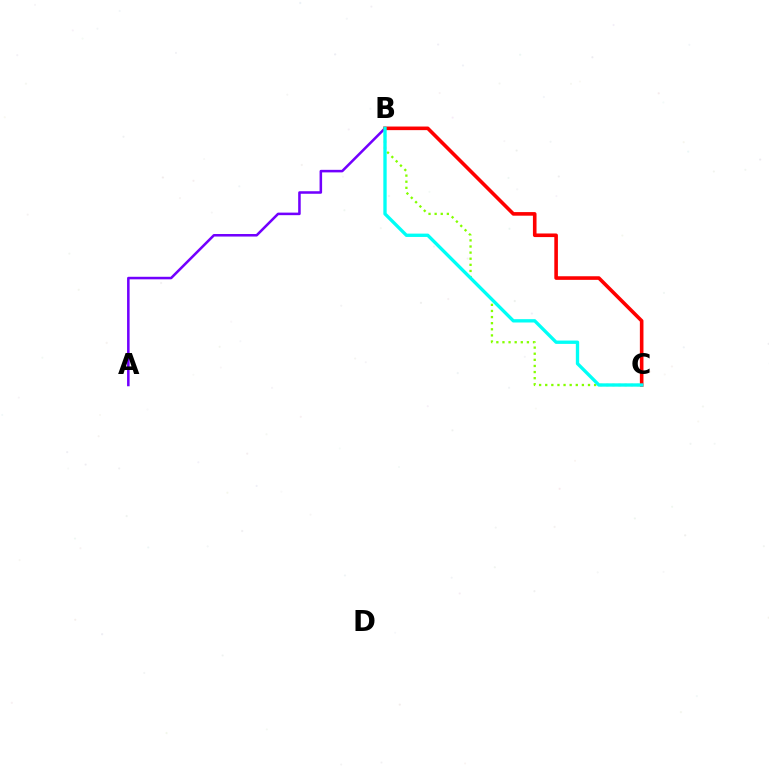{('A', 'B'): [{'color': '#7200ff', 'line_style': 'solid', 'thickness': 1.83}], ('B', 'C'): [{'color': '#84ff00', 'line_style': 'dotted', 'thickness': 1.66}, {'color': '#ff0000', 'line_style': 'solid', 'thickness': 2.59}, {'color': '#00fff6', 'line_style': 'solid', 'thickness': 2.4}]}